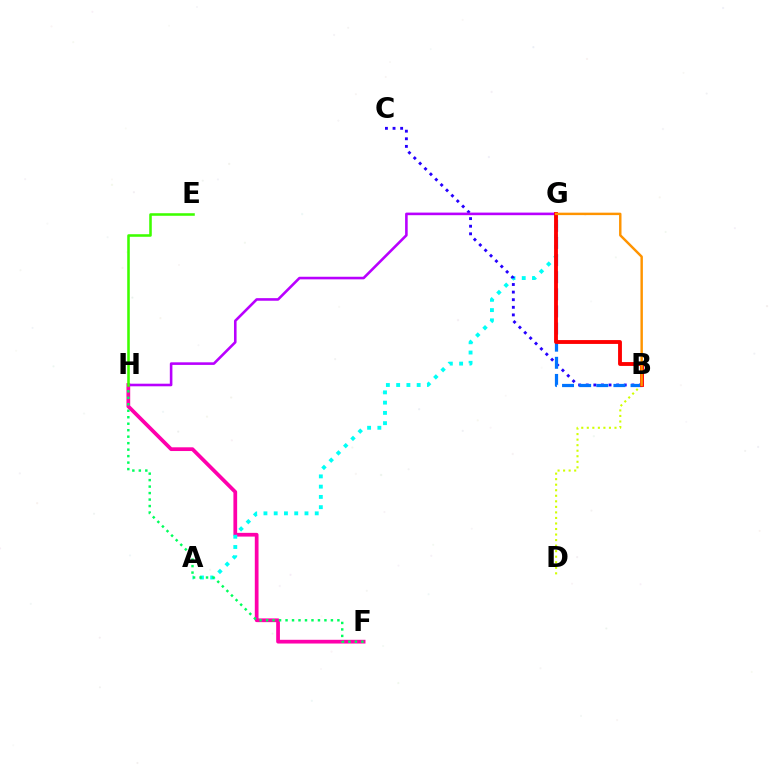{('B', 'D'): [{'color': '#d1ff00', 'line_style': 'dotted', 'thickness': 1.5}], ('F', 'H'): [{'color': '#ff00ac', 'line_style': 'solid', 'thickness': 2.69}, {'color': '#00ff5c', 'line_style': 'dotted', 'thickness': 1.76}], ('A', 'G'): [{'color': '#00fff6', 'line_style': 'dotted', 'thickness': 2.79}], ('B', 'C'): [{'color': '#2500ff', 'line_style': 'dotted', 'thickness': 2.07}], ('G', 'H'): [{'color': '#b900ff', 'line_style': 'solid', 'thickness': 1.87}], ('B', 'G'): [{'color': '#0074ff', 'line_style': 'dashed', 'thickness': 2.33}, {'color': '#ff0000', 'line_style': 'solid', 'thickness': 2.77}, {'color': '#ff9400', 'line_style': 'solid', 'thickness': 1.76}], ('E', 'H'): [{'color': '#3dff00', 'line_style': 'solid', 'thickness': 1.85}]}